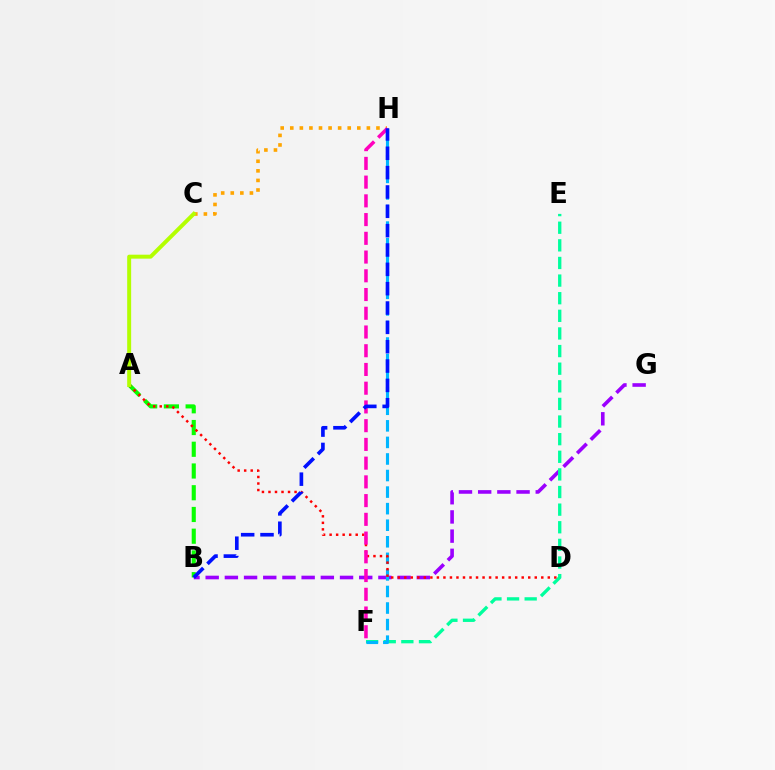{('A', 'B'): [{'color': '#08ff00', 'line_style': 'dashed', 'thickness': 2.95}], ('C', 'H'): [{'color': '#ffa500', 'line_style': 'dotted', 'thickness': 2.6}], ('B', 'G'): [{'color': '#9b00ff', 'line_style': 'dashed', 'thickness': 2.61}], ('E', 'F'): [{'color': '#00ff9d', 'line_style': 'dashed', 'thickness': 2.39}], ('F', 'H'): [{'color': '#00b5ff', 'line_style': 'dashed', 'thickness': 2.25}, {'color': '#ff00bd', 'line_style': 'dashed', 'thickness': 2.55}], ('A', 'D'): [{'color': '#ff0000', 'line_style': 'dotted', 'thickness': 1.77}], ('A', 'C'): [{'color': '#b3ff00', 'line_style': 'solid', 'thickness': 2.85}], ('B', 'H'): [{'color': '#0010ff', 'line_style': 'dashed', 'thickness': 2.63}]}